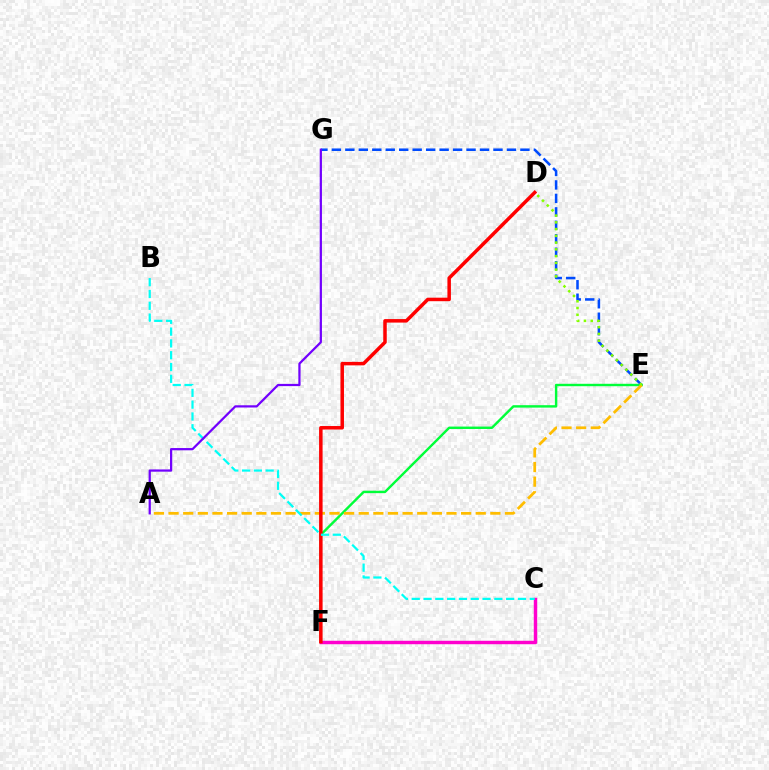{('E', 'F'): [{'color': '#00ff39', 'line_style': 'solid', 'thickness': 1.74}], ('E', 'G'): [{'color': '#004bff', 'line_style': 'dashed', 'thickness': 1.83}], ('C', 'F'): [{'color': '#ff00cf', 'line_style': 'solid', 'thickness': 2.48}], ('A', 'E'): [{'color': '#ffbd00', 'line_style': 'dashed', 'thickness': 1.99}], ('D', 'E'): [{'color': '#84ff00', 'line_style': 'dotted', 'thickness': 1.83}], ('D', 'F'): [{'color': '#ff0000', 'line_style': 'solid', 'thickness': 2.52}], ('B', 'C'): [{'color': '#00fff6', 'line_style': 'dashed', 'thickness': 1.6}], ('A', 'G'): [{'color': '#7200ff', 'line_style': 'solid', 'thickness': 1.61}]}